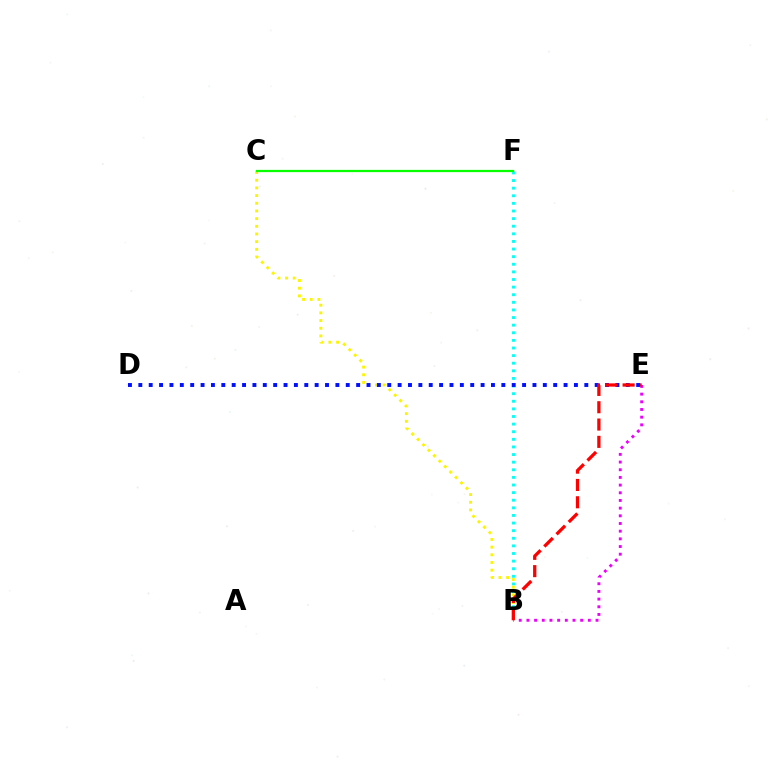{('B', 'F'): [{'color': '#00fff6', 'line_style': 'dotted', 'thickness': 2.07}], ('B', 'E'): [{'color': '#ee00ff', 'line_style': 'dotted', 'thickness': 2.09}, {'color': '#ff0000', 'line_style': 'dashed', 'thickness': 2.35}], ('B', 'C'): [{'color': '#fcf500', 'line_style': 'dotted', 'thickness': 2.09}], ('D', 'E'): [{'color': '#0010ff', 'line_style': 'dotted', 'thickness': 2.82}], ('C', 'F'): [{'color': '#08ff00', 'line_style': 'solid', 'thickness': 1.62}]}